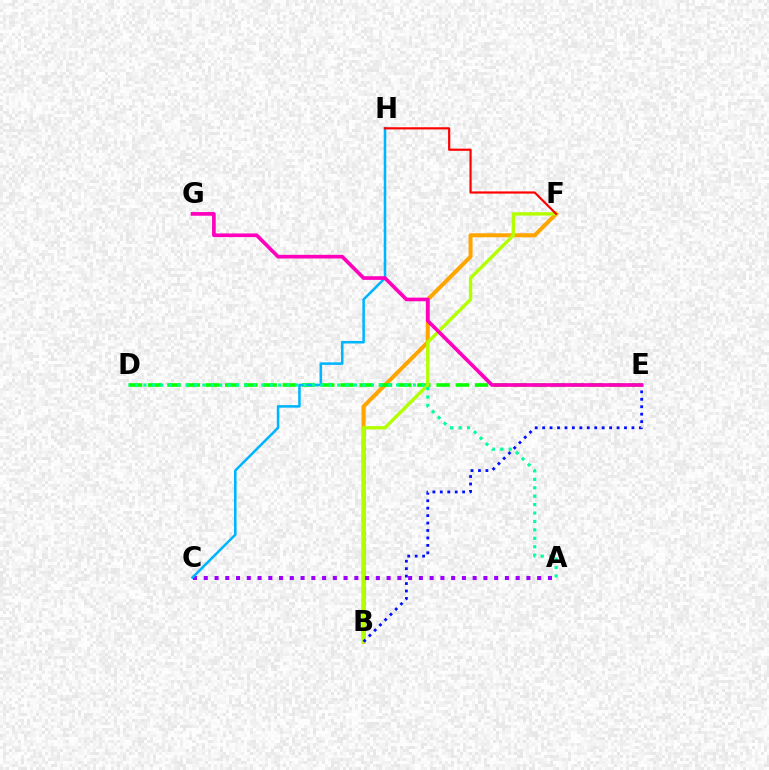{('B', 'F'): [{'color': '#ffa500', 'line_style': 'solid', 'thickness': 2.89}, {'color': '#b3ff00', 'line_style': 'solid', 'thickness': 2.43}], ('D', 'E'): [{'color': '#08ff00', 'line_style': 'dashed', 'thickness': 2.61}], ('A', 'C'): [{'color': '#9b00ff', 'line_style': 'dotted', 'thickness': 2.92}], ('C', 'H'): [{'color': '#00b5ff', 'line_style': 'solid', 'thickness': 1.84}], ('B', 'E'): [{'color': '#0010ff', 'line_style': 'dotted', 'thickness': 2.02}], ('A', 'D'): [{'color': '#00ff9d', 'line_style': 'dotted', 'thickness': 2.29}], ('F', 'H'): [{'color': '#ff0000', 'line_style': 'solid', 'thickness': 1.57}], ('E', 'G'): [{'color': '#ff00bd', 'line_style': 'solid', 'thickness': 2.64}]}